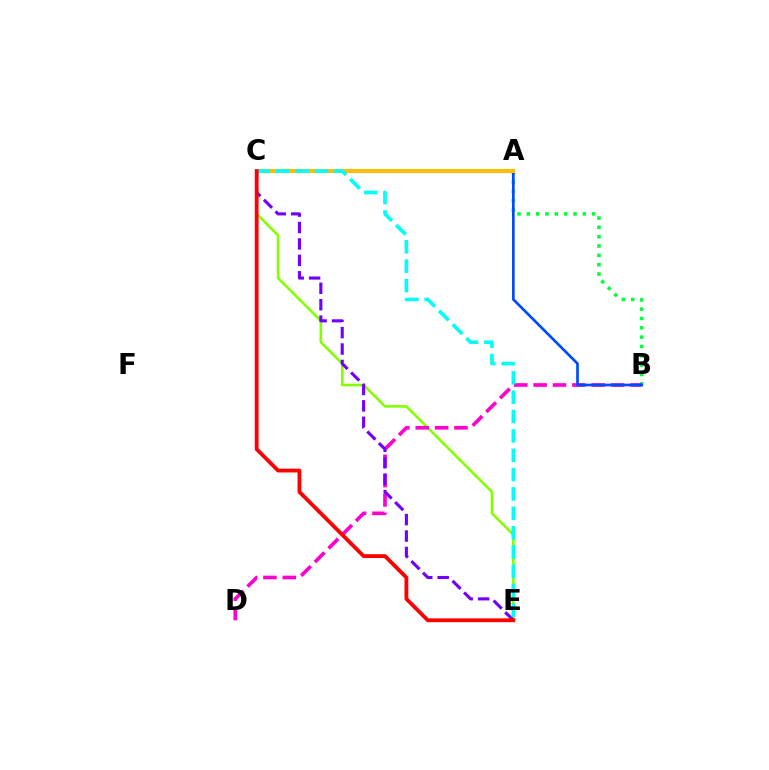{('A', 'B'): [{'color': '#00ff39', 'line_style': 'dotted', 'thickness': 2.54}, {'color': '#004bff', 'line_style': 'solid', 'thickness': 1.93}], ('C', 'E'): [{'color': '#84ff00', 'line_style': 'solid', 'thickness': 1.87}, {'color': '#7200ff', 'line_style': 'dashed', 'thickness': 2.23}, {'color': '#00fff6', 'line_style': 'dashed', 'thickness': 2.63}, {'color': '#ff0000', 'line_style': 'solid', 'thickness': 2.76}], ('B', 'D'): [{'color': '#ff00cf', 'line_style': 'dashed', 'thickness': 2.63}], ('A', 'C'): [{'color': '#ffbd00', 'line_style': 'solid', 'thickness': 2.87}]}